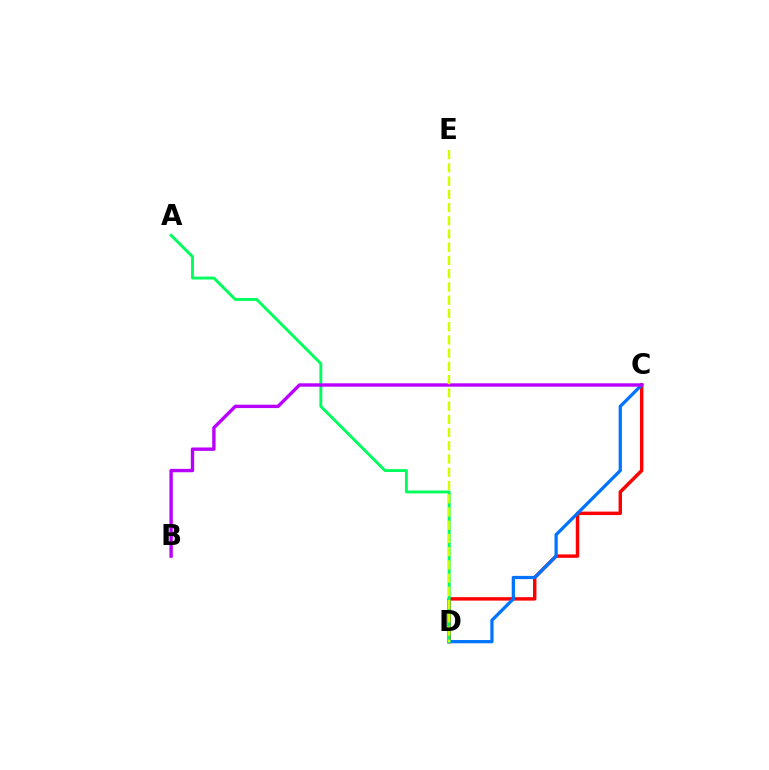{('C', 'D'): [{'color': '#ff0000', 'line_style': 'solid', 'thickness': 2.47}, {'color': '#0074ff', 'line_style': 'solid', 'thickness': 2.34}], ('A', 'D'): [{'color': '#00ff5c', 'line_style': 'solid', 'thickness': 2.09}], ('B', 'C'): [{'color': '#b900ff', 'line_style': 'solid', 'thickness': 2.43}], ('D', 'E'): [{'color': '#d1ff00', 'line_style': 'dashed', 'thickness': 1.8}]}